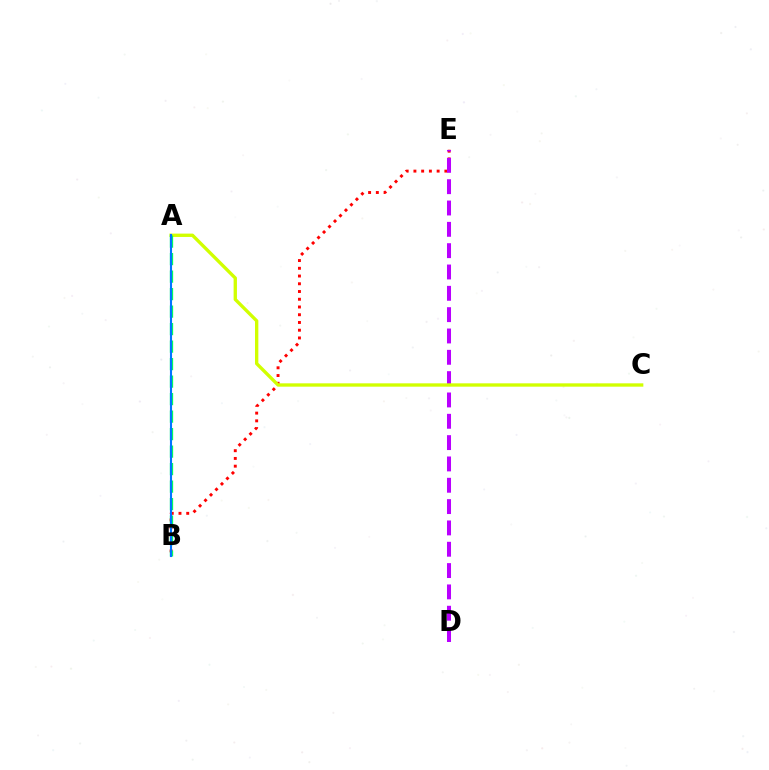{('B', 'E'): [{'color': '#ff0000', 'line_style': 'dotted', 'thickness': 2.1}], ('D', 'E'): [{'color': '#b900ff', 'line_style': 'dashed', 'thickness': 2.9}], ('A', 'C'): [{'color': '#d1ff00', 'line_style': 'solid', 'thickness': 2.41}], ('A', 'B'): [{'color': '#00ff5c', 'line_style': 'dashed', 'thickness': 2.38}, {'color': '#0074ff', 'line_style': 'solid', 'thickness': 1.51}]}